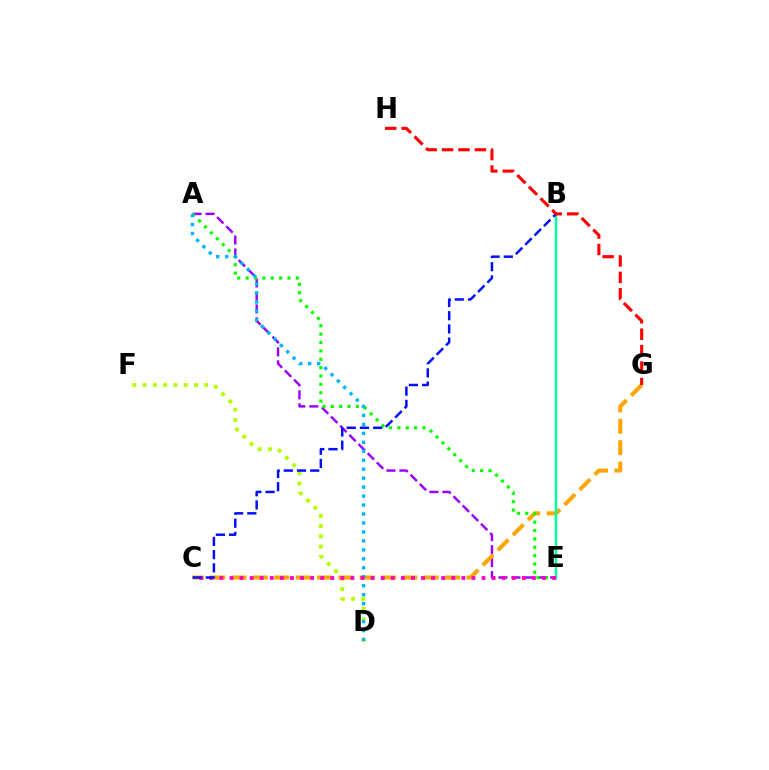{('A', 'E'): [{'color': '#9b00ff', 'line_style': 'dashed', 'thickness': 1.76}, {'color': '#08ff00', 'line_style': 'dotted', 'thickness': 2.28}], ('D', 'F'): [{'color': '#b3ff00', 'line_style': 'dotted', 'thickness': 2.79}], ('C', 'G'): [{'color': '#ffa500', 'line_style': 'dashed', 'thickness': 2.9}], ('B', 'E'): [{'color': '#00ff9d', 'line_style': 'solid', 'thickness': 1.77}], ('A', 'D'): [{'color': '#00b5ff', 'line_style': 'dotted', 'thickness': 2.44}], ('C', 'E'): [{'color': '#ff00bd', 'line_style': 'dotted', 'thickness': 2.74}], ('B', 'C'): [{'color': '#0010ff', 'line_style': 'dashed', 'thickness': 1.79}], ('G', 'H'): [{'color': '#ff0000', 'line_style': 'dashed', 'thickness': 2.23}]}